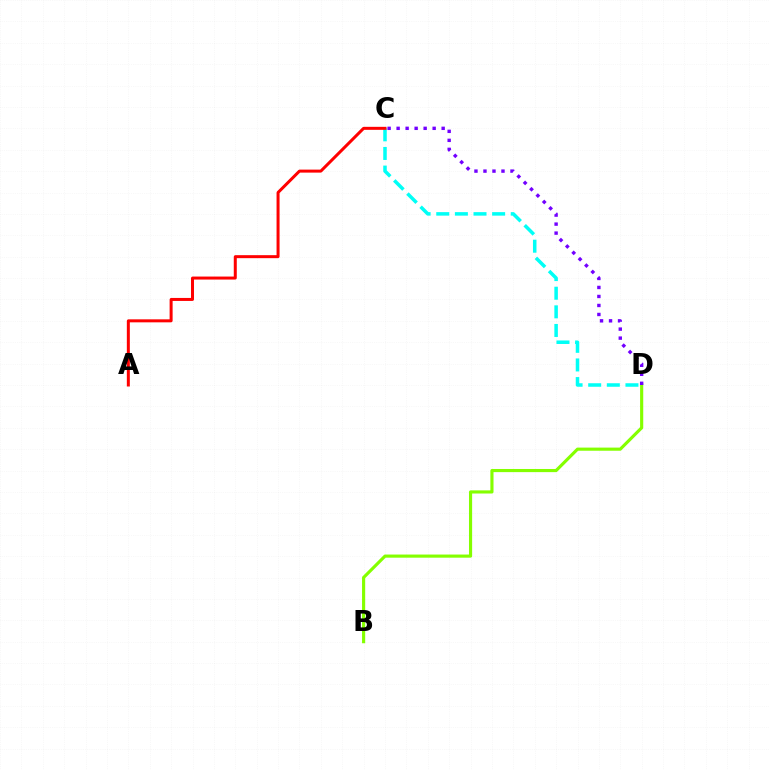{('C', 'D'): [{'color': '#00fff6', 'line_style': 'dashed', 'thickness': 2.53}, {'color': '#7200ff', 'line_style': 'dotted', 'thickness': 2.45}], ('A', 'C'): [{'color': '#ff0000', 'line_style': 'solid', 'thickness': 2.16}], ('B', 'D'): [{'color': '#84ff00', 'line_style': 'solid', 'thickness': 2.26}]}